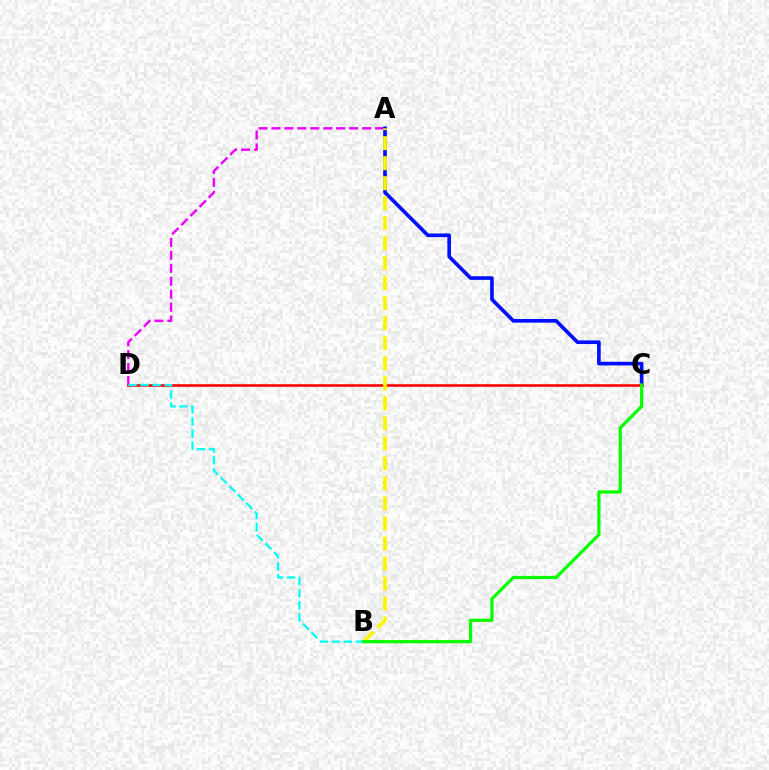{('A', 'D'): [{'color': '#ee00ff', 'line_style': 'dashed', 'thickness': 1.76}], ('A', 'C'): [{'color': '#0010ff', 'line_style': 'solid', 'thickness': 2.63}], ('C', 'D'): [{'color': '#ff0000', 'line_style': 'solid', 'thickness': 1.86}], ('A', 'B'): [{'color': '#fcf500', 'line_style': 'dashed', 'thickness': 2.72}], ('B', 'D'): [{'color': '#00fff6', 'line_style': 'dashed', 'thickness': 1.64}], ('B', 'C'): [{'color': '#08ff00', 'line_style': 'solid', 'thickness': 2.34}]}